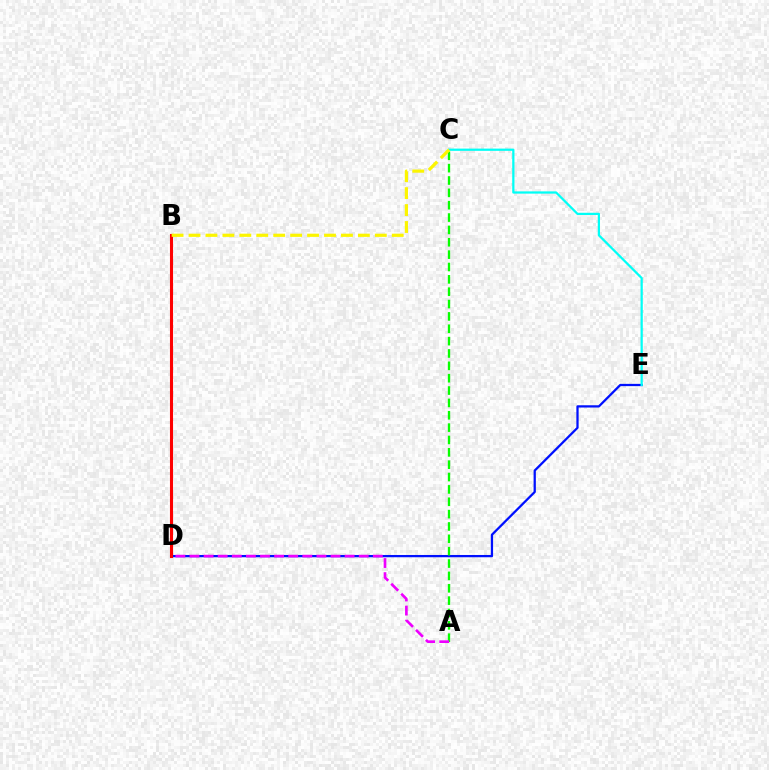{('D', 'E'): [{'color': '#0010ff', 'line_style': 'solid', 'thickness': 1.63}], ('A', 'C'): [{'color': '#08ff00', 'line_style': 'dashed', 'thickness': 1.68}], ('C', 'E'): [{'color': '#00fff6', 'line_style': 'solid', 'thickness': 1.61}], ('B', 'D'): [{'color': '#ff0000', 'line_style': 'solid', 'thickness': 2.22}], ('A', 'D'): [{'color': '#ee00ff', 'line_style': 'dashed', 'thickness': 1.92}], ('B', 'C'): [{'color': '#fcf500', 'line_style': 'dashed', 'thickness': 2.3}]}